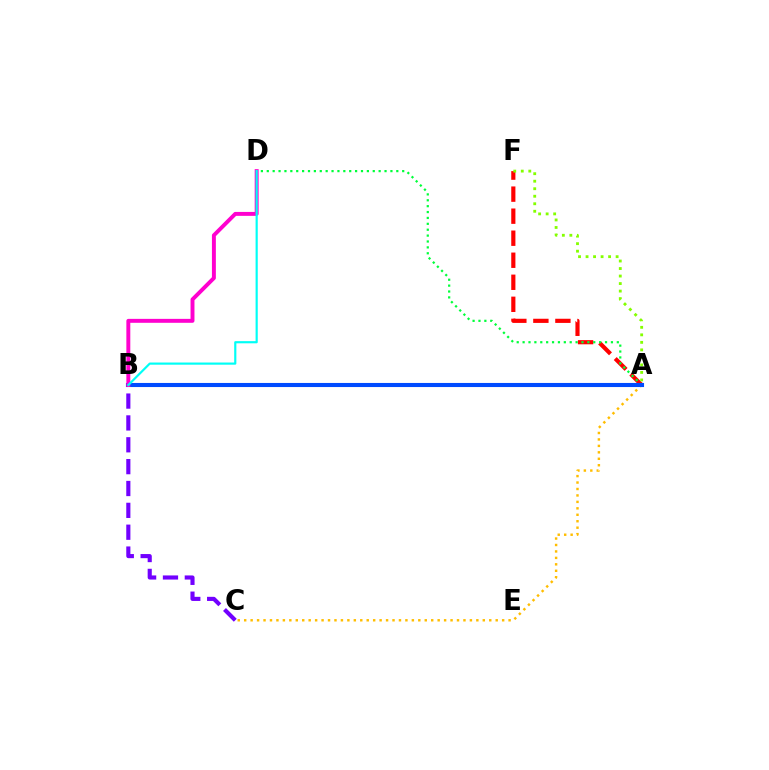{('A', 'F'): [{'color': '#ff0000', 'line_style': 'dashed', 'thickness': 2.99}, {'color': '#84ff00', 'line_style': 'dotted', 'thickness': 2.04}], ('A', 'C'): [{'color': '#ffbd00', 'line_style': 'dotted', 'thickness': 1.75}], ('B', 'C'): [{'color': '#7200ff', 'line_style': 'dashed', 'thickness': 2.97}], ('A', 'D'): [{'color': '#00ff39', 'line_style': 'dotted', 'thickness': 1.6}], ('A', 'B'): [{'color': '#004bff', 'line_style': 'solid', 'thickness': 2.95}], ('B', 'D'): [{'color': '#ff00cf', 'line_style': 'solid', 'thickness': 2.83}, {'color': '#00fff6', 'line_style': 'solid', 'thickness': 1.57}]}